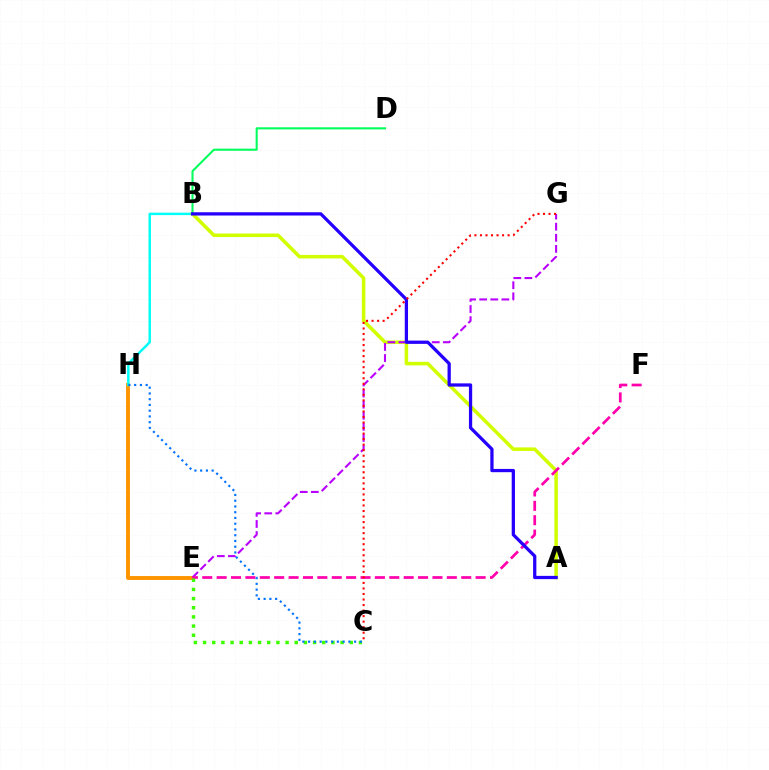{('E', 'H'): [{'color': '#ff9400', 'line_style': 'solid', 'thickness': 2.81}], ('B', 'H'): [{'color': '#00fff6', 'line_style': 'solid', 'thickness': 1.76}], ('A', 'B'): [{'color': '#d1ff00', 'line_style': 'solid', 'thickness': 2.55}, {'color': '#2500ff', 'line_style': 'solid', 'thickness': 2.35}], ('B', 'D'): [{'color': '#00ff5c', 'line_style': 'solid', 'thickness': 1.51}], ('E', 'G'): [{'color': '#b900ff', 'line_style': 'dashed', 'thickness': 1.51}], ('E', 'F'): [{'color': '#ff00ac', 'line_style': 'dashed', 'thickness': 1.95}], ('C', 'E'): [{'color': '#3dff00', 'line_style': 'dotted', 'thickness': 2.49}], ('C', 'G'): [{'color': '#ff0000', 'line_style': 'dotted', 'thickness': 1.5}], ('C', 'H'): [{'color': '#0074ff', 'line_style': 'dotted', 'thickness': 1.56}]}